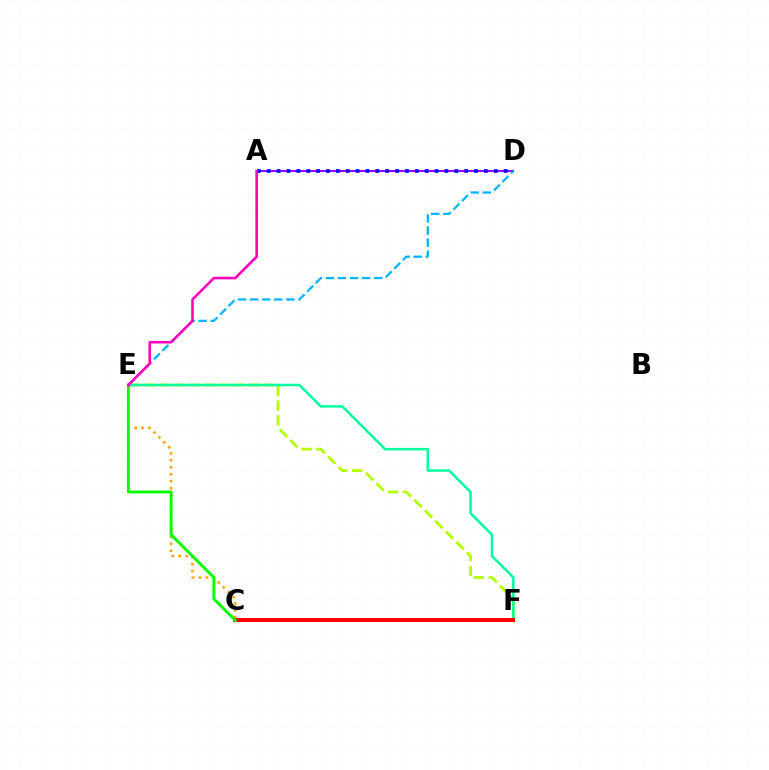{('C', 'E'): [{'color': '#ffa500', 'line_style': 'dotted', 'thickness': 1.89}, {'color': '#08ff00', 'line_style': 'solid', 'thickness': 2.1}], ('A', 'D'): [{'color': '#9b00ff', 'line_style': 'solid', 'thickness': 1.5}, {'color': '#0010ff', 'line_style': 'dotted', 'thickness': 2.68}], ('E', 'F'): [{'color': '#b3ff00', 'line_style': 'dashed', 'thickness': 2.02}, {'color': '#00ff9d', 'line_style': 'solid', 'thickness': 1.79}], ('D', 'E'): [{'color': '#00b5ff', 'line_style': 'dashed', 'thickness': 1.64}], ('C', 'F'): [{'color': '#ff0000', 'line_style': 'solid', 'thickness': 2.9}], ('A', 'E'): [{'color': '#ff00bd', 'line_style': 'solid', 'thickness': 1.88}]}